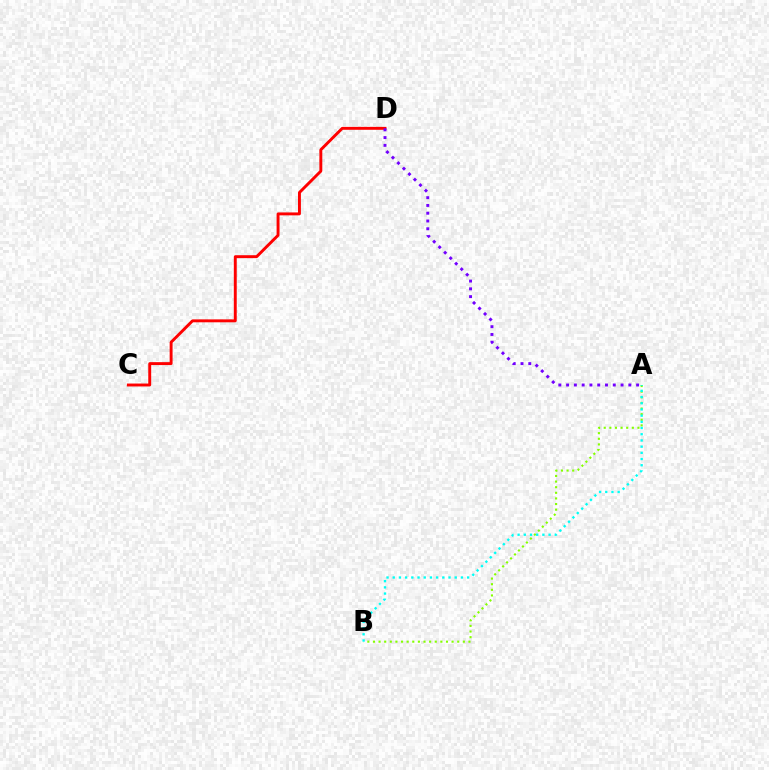{('A', 'B'): [{'color': '#84ff00', 'line_style': 'dotted', 'thickness': 1.53}, {'color': '#00fff6', 'line_style': 'dotted', 'thickness': 1.68}], ('C', 'D'): [{'color': '#ff0000', 'line_style': 'solid', 'thickness': 2.1}], ('A', 'D'): [{'color': '#7200ff', 'line_style': 'dotted', 'thickness': 2.11}]}